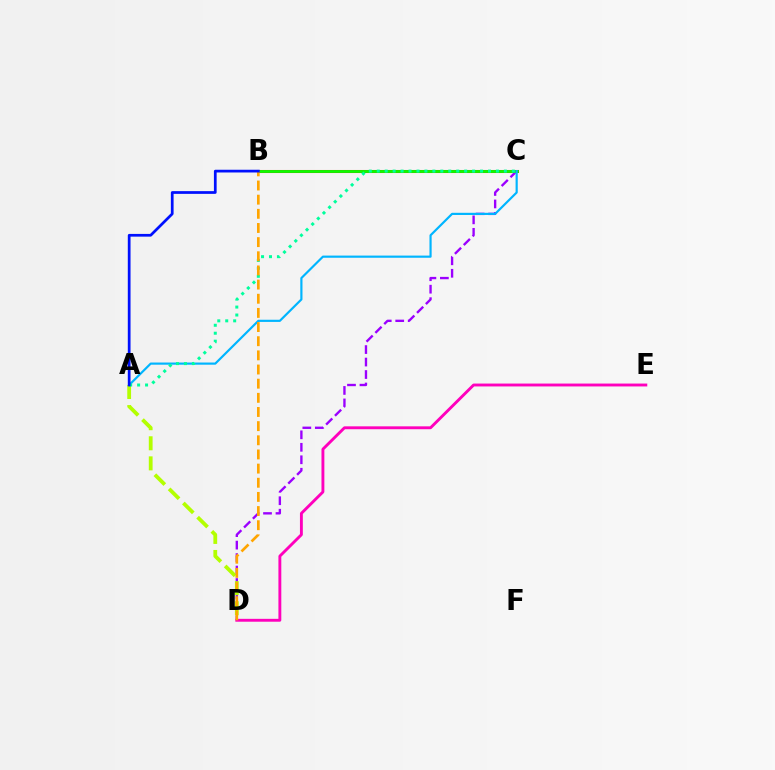{('B', 'C'): [{'color': '#ff0000', 'line_style': 'solid', 'thickness': 2.19}, {'color': '#08ff00', 'line_style': 'solid', 'thickness': 1.99}], ('C', 'D'): [{'color': '#9b00ff', 'line_style': 'dashed', 'thickness': 1.7}], ('A', 'C'): [{'color': '#00b5ff', 'line_style': 'solid', 'thickness': 1.56}, {'color': '#00ff9d', 'line_style': 'dotted', 'thickness': 2.16}], ('D', 'E'): [{'color': '#ff00bd', 'line_style': 'solid', 'thickness': 2.07}], ('A', 'D'): [{'color': '#b3ff00', 'line_style': 'dashed', 'thickness': 2.73}], ('B', 'D'): [{'color': '#ffa500', 'line_style': 'dashed', 'thickness': 1.92}], ('A', 'B'): [{'color': '#0010ff', 'line_style': 'solid', 'thickness': 1.96}]}